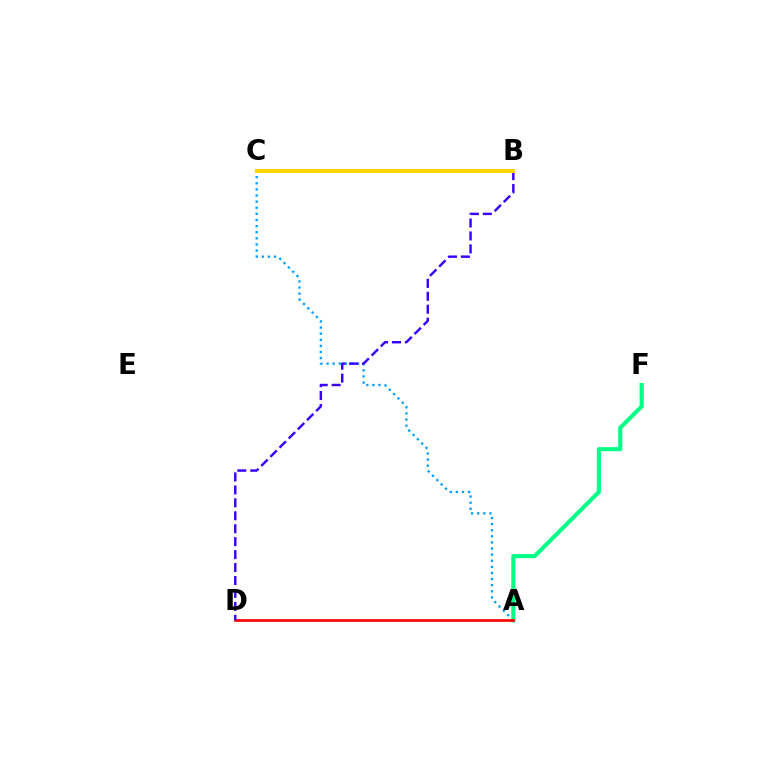{('A', 'C'): [{'color': '#009eff', 'line_style': 'dotted', 'thickness': 1.66}], ('A', 'F'): [{'color': '#00ff86', 'line_style': 'solid', 'thickness': 2.96}], ('B', 'C'): [{'color': '#ff00ed', 'line_style': 'solid', 'thickness': 2.81}, {'color': '#4fff00', 'line_style': 'dotted', 'thickness': 2.08}, {'color': '#ffd500', 'line_style': 'solid', 'thickness': 2.92}], ('A', 'D'): [{'color': '#ff0000', 'line_style': 'solid', 'thickness': 1.93}], ('B', 'D'): [{'color': '#3700ff', 'line_style': 'dashed', 'thickness': 1.76}]}